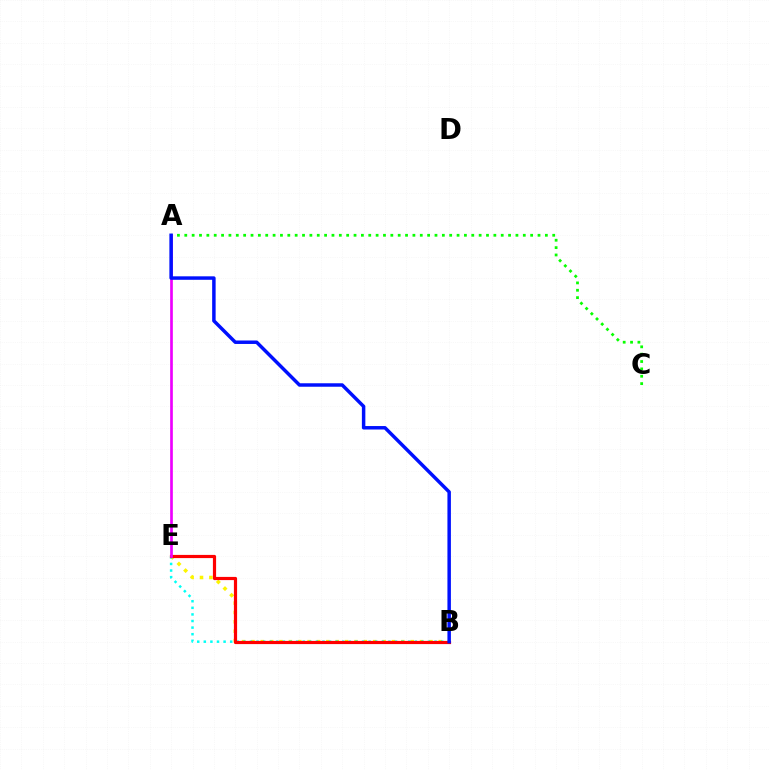{('B', 'E'): [{'color': '#fcf500', 'line_style': 'dotted', 'thickness': 2.55}, {'color': '#00fff6', 'line_style': 'dotted', 'thickness': 1.79}, {'color': '#ff0000', 'line_style': 'solid', 'thickness': 2.3}], ('A', 'C'): [{'color': '#08ff00', 'line_style': 'dotted', 'thickness': 2.0}], ('A', 'E'): [{'color': '#ee00ff', 'line_style': 'solid', 'thickness': 1.93}], ('A', 'B'): [{'color': '#0010ff', 'line_style': 'solid', 'thickness': 2.5}]}